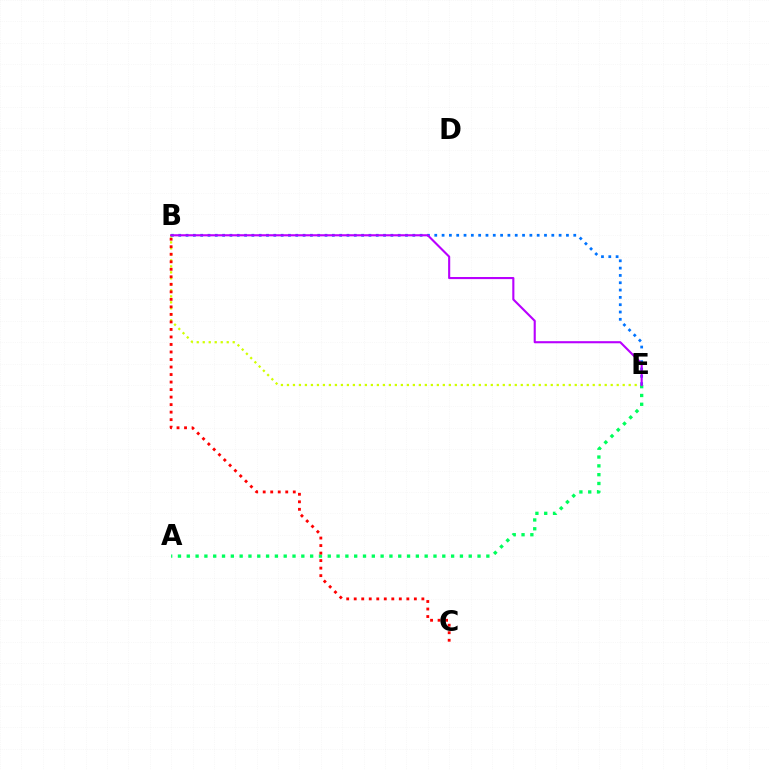{('B', 'E'): [{'color': '#d1ff00', 'line_style': 'dotted', 'thickness': 1.63}, {'color': '#0074ff', 'line_style': 'dotted', 'thickness': 1.99}, {'color': '#b900ff', 'line_style': 'solid', 'thickness': 1.52}], ('A', 'E'): [{'color': '#00ff5c', 'line_style': 'dotted', 'thickness': 2.39}], ('B', 'C'): [{'color': '#ff0000', 'line_style': 'dotted', 'thickness': 2.04}]}